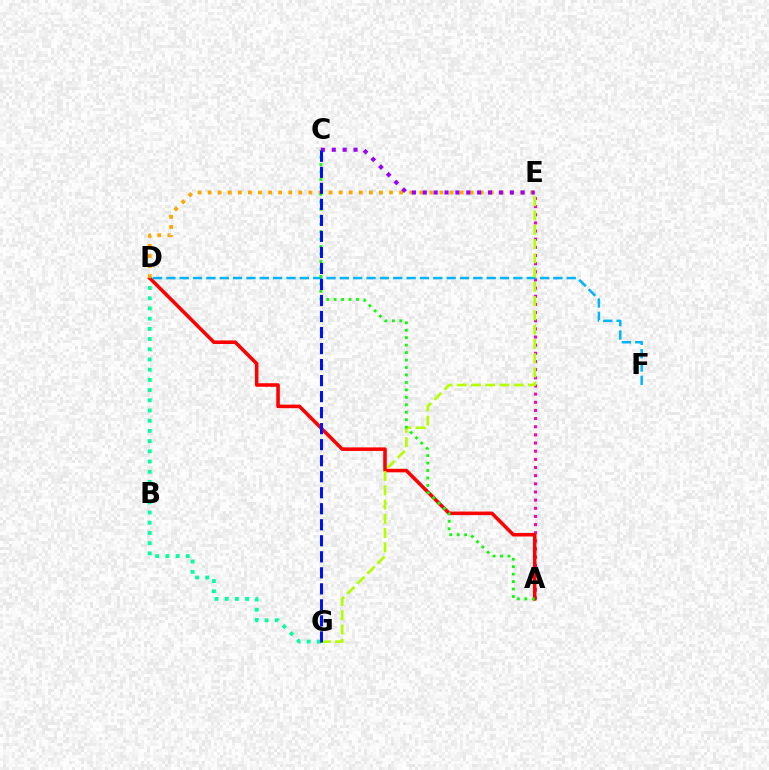{('A', 'E'): [{'color': '#ff00bd', 'line_style': 'dotted', 'thickness': 2.22}], ('D', 'G'): [{'color': '#00ff9d', 'line_style': 'dotted', 'thickness': 2.77}], ('A', 'D'): [{'color': '#ff0000', 'line_style': 'solid', 'thickness': 2.56}], ('D', 'E'): [{'color': '#ffa500', 'line_style': 'dotted', 'thickness': 2.74}], ('D', 'F'): [{'color': '#00b5ff', 'line_style': 'dashed', 'thickness': 1.81}], ('E', 'G'): [{'color': '#b3ff00', 'line_style': 'dashed', 'thickness': 1.94}], ('A', 'C'): [{'color': '#08ff00', 'line_style': 'dotted', 'thickness': 2.03}], ('C', 'E'): [{'color': '#9b00ff', 'line_style': 'dotted', 'thickness': 2.95}], ('C', 'G'): [{'color': '#0010ff', 'line_style': 'dashed', 'thickness': 2.18}]}